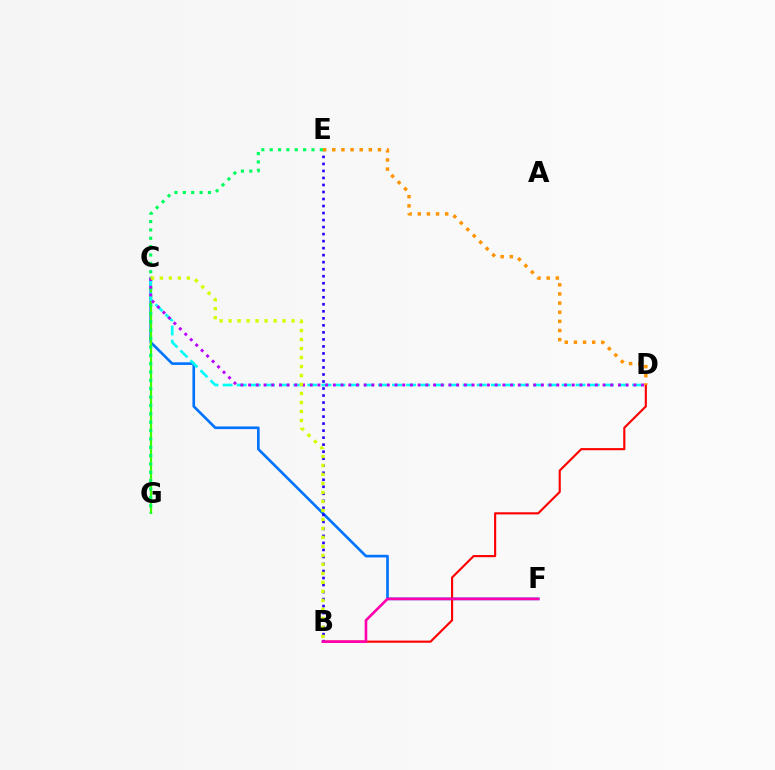{('C', 'F'): [{'color': '#0074ff', 'line_style': 'solid', 'thickness': 1.91}], ('B', 'D'): [{'color': '#ff0000', 'line_style': 'solid', 'thickness': 1.54}], ('C', 'G'): [{'color': '#3dff00', 'line_style': 'solid', 'thickness': 1.61}], ('B', 'E'): [{'color': '#2500ff', 'line_style': 'dotted', 'thickness': 1.91}], ('E', 'G'): [{'color': '#00ff5c', 'line_style': 'dotted', 'thickness': 2.27}], ('C', 'D'): [{'color': '#00fff6', 'line_style': 'dashed', 'thickness': 1.92}, {'color': '#b900ff', 'line_style': 'dotted', 'thickness': 2.09}], ('B', 'F'): [{'color': '#ff00ac', 'line_style': 'solid', 'thickness': 1.9}], ('B', 'C'): [{'color': '#d1ff00', 'line_style': 'dotted', 'thickness': 2.44}], ('D', 'E'): [{'color': '#ff9400', 'line_style': 'dotted', 'thickness': 2.48}]}